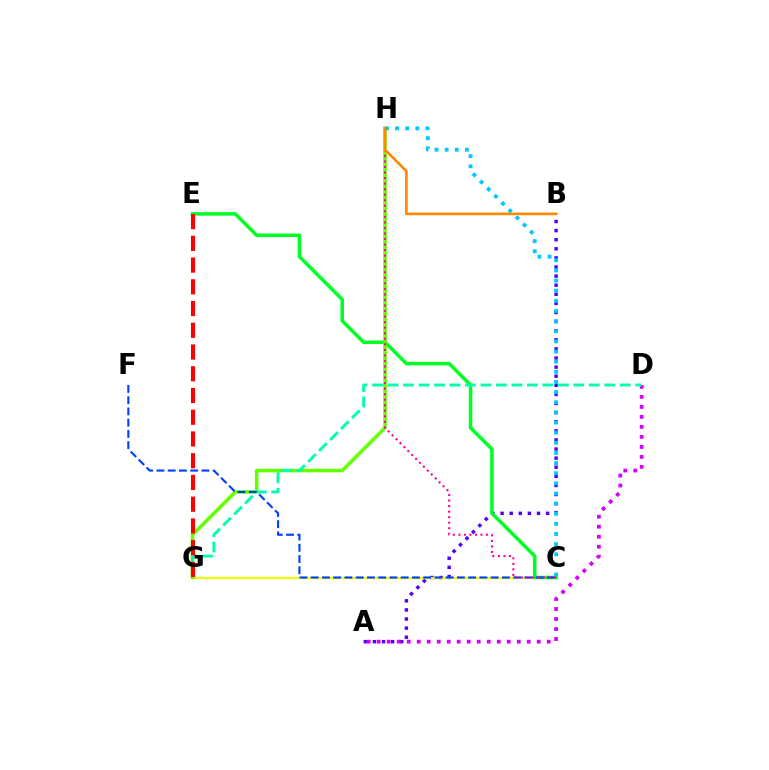{('A', 'B'): [{'color': '#4f00ff', 'line_style': 'dotted', 'thickness': 2.47}], ('C', 'G'): [{'color': '#eeff00', 'line_style': 'solid', 'thickness': 1.58}], ('C', 'E'): [{'color': '#00ff27', 'line_style': 'solid', 'thickness': 2.55}], ('A', 'D'): [{'color': '#d600ff', 'line_style': 'dotted', 'thickness': 2.72}], ('G', 'H'): [{'color': '#66ff00', 'line_style': 'solid', 'thickness': 2.56}], ('D', 'G'): [{'color': '#00ffaf', 'line_style': 'dashed', 'thickness': 2.1}], ('E', 'G'): [{'color': '#ff0000', 'line_style': 'dashed', 'thickness': 2.95}], ('C', 'H'): [{'color': '#00c7ff', 'line_style': 'dotted', 'thickness': 2.75}, {'color': '#ff00a0', 'line_style': 'dotted', 'thickness': 1.51}], ('C', 'F'): [{'color': '#003fff', 'line_style': 'dashed', 'thickness': 1.53}], ('B', 'H'): [{'color': '#ff8800', 'line_style': 'solid', 'thickness': 1.91}]}